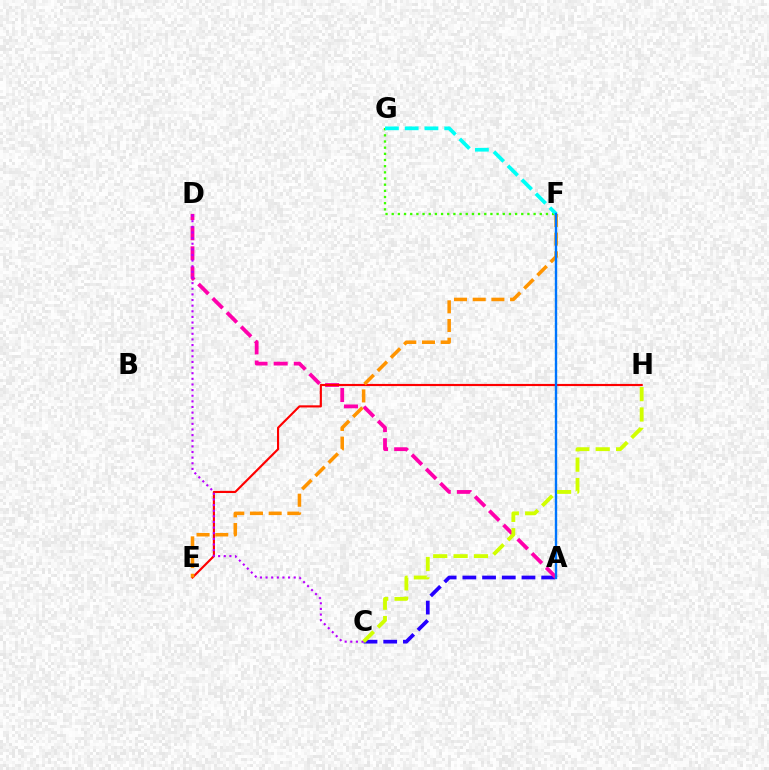{('F', 'G'): [{'color': '#3dff00', 'line_style': 'dotted', 'thickness': 1.68}, {'color': '#00fff6', 'line_style': 'dashed', 'thickness': 2.69}], ('A', 'C'): [{'color': '#2500ff', 'line_style': 'dashed', 'thickness': 2.68}], ('A', 'D'): [{'color': '#ff00ac', 'line_style': 'dashed', 'thickness': 2.73}], ('E', 'H'): [{'color': '#ff0000', 'line_style': 'solid', 'thickness': 1.55}], ('E', 'F'): [{'color': '#ff9400', 'line_style': 'dashed', 'thickness': 2.54}], ('A', 'F'): [{'color': '#00ff5c', 'line_style': 'dotted', 'thickness': 1.56}, {'color': '#0074ff', 'line_style': 'solid', 'thickness': 1.69}], ('C', 'D'): [{'color': '#b900ff', 'line_style': 'dotted', 'thickness': 1.53}], ('C', 'H'): [{'color': '#d1ff00', 'line_style': 'dashed', 'thickness': 2.77}]}